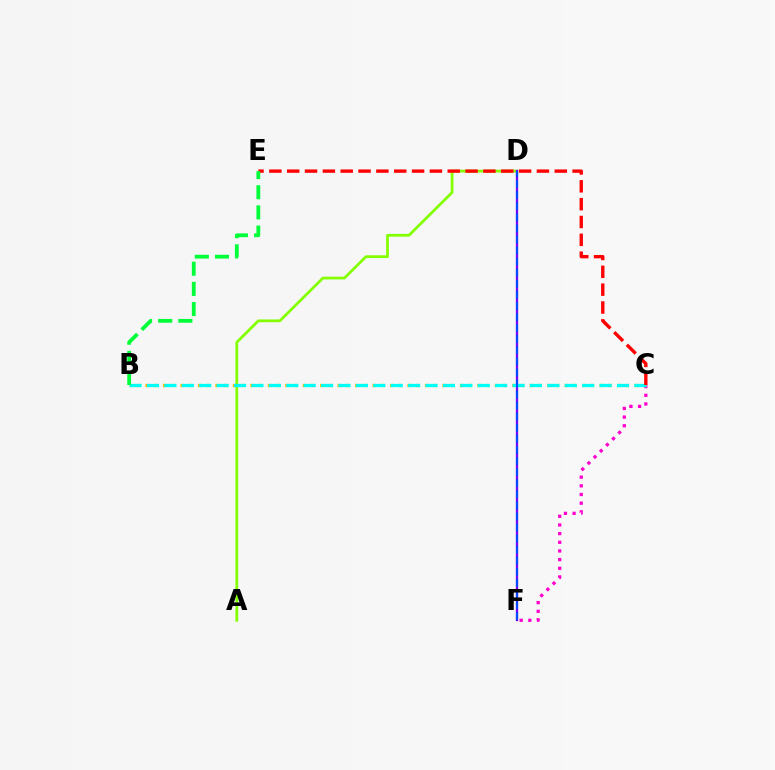{('A', 'D'): [{'color': '#84ff00', 'line_style': 'solid', 'thickness': 1.99}], ('D', 'F'): [{'color': '#7200ff', 'line_style': 'solid', 'thickness': 1.64}, {'color': '#004bff', 'line_style': 'dashed', 'thickness': 1.51}], ('C', 'F'): [{'color': '#ff00cf', 'line_style': 'dotted', 'thickness': 2.35}], ('B', 'C'): [{'color': '#ffbd00', 'line_style': 'dotted', 'thickness': 2.37}, {'color': '#00fff6', 'line_style': 'dashed', 'thickness': 2.36}], ('C', 'E'): [{'color': '#ff0000', 'line_style': 'dashed', 'thickness': 2.42}], ('B', 'E'): [{'color': '#00ff39', 'line_style': 'dashed', 'thickness': 2.74}]}